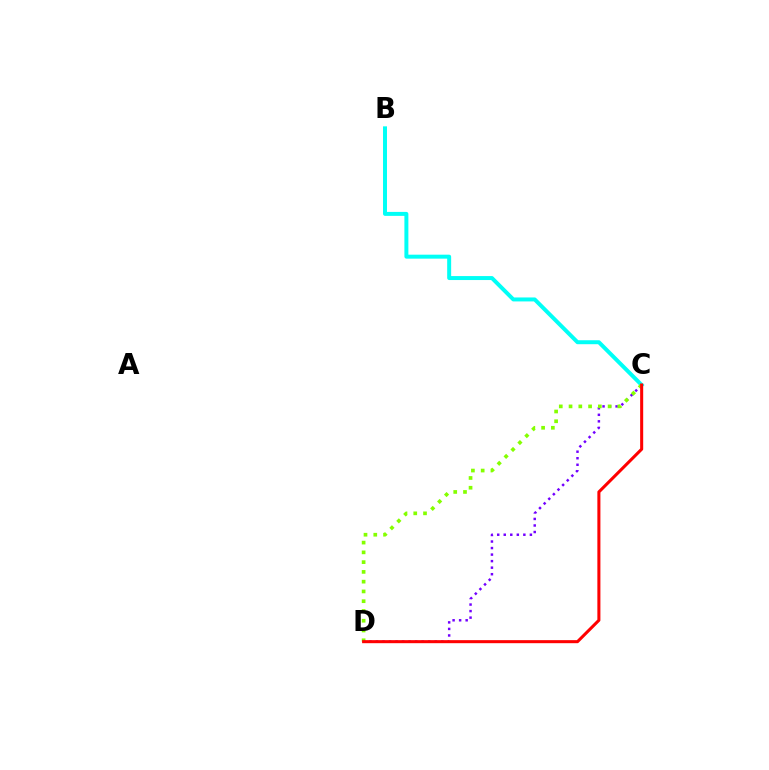{('B', 'C'): [{'color': '#00fff6', 'line_style': 'solid', 'thickness': 2.86}], ('C', 'D'): [{'color': '#7200ff', 'line_style': 'dotted', 'thickness': 1.78}, {'color': '#84ff00', 'line_style': 'dotted', 'thickness': 2.65}, {'color': '#ff0000', 'line_style': 'solid', 'thickness': 2.19}]}